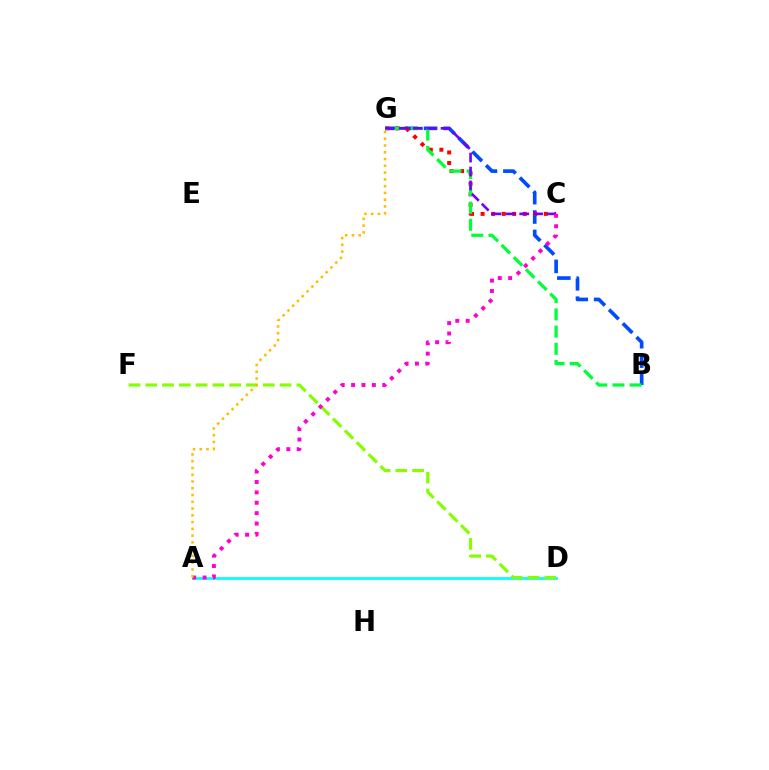{('A', 'D'): [{'color': '#00fff6', 'line_style': 'solid', 'thickness': 1.94}], ('B', 'G'): [{'color': '#004bff', 'line_style': 'dashed', 'thickness': 2.64}, {'color': '#00ff39', 'line_style': 'dashed', 'thickness': 2.34}], ('C', 'G'): [{'color': '#ff0000', 'line_style': 'dotted', 'thickness': 2.86}, {'color': '#7200ff', 'line_style': 'dashed', 'thickness': 1.89}], ('D', 'F'): [{'color': '#84ff00', 'line_style': 'dashed', 'thickness': 2.28}], ('A', 'C'): [{'color': '#ff00cf', 'line_style': 'dotted', 'thickness': 2.82}], ('A', 'G'): [{'color': '#ffbd00', 'line_style': 'dotted', 'thickness': 1.84}]}